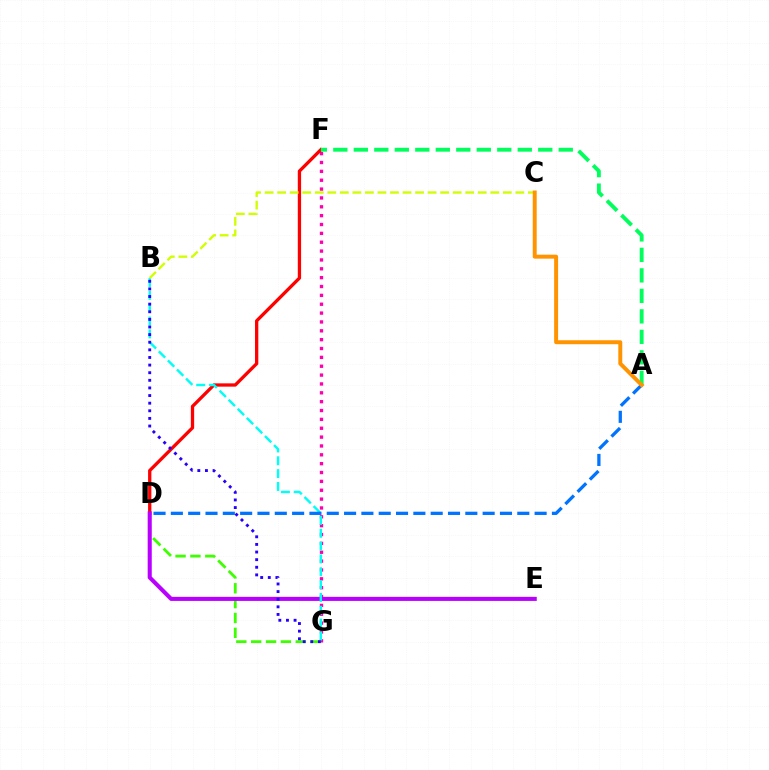{('F', 'G'): [{'color': '#ff00ac', 'line_style': 'dotted', 'thickness': 2.41}], ('D', 'F'): [{'color': '#ff0000', 'line_style': 'solid', 'thickness': 2.37}], ('D', 'G'): [{'color': '#3dff00', 'line_style': 'dashed', 'thickness': 2.02}], ('D', 'E'): [{'color': '#b900ff', 'line_style': 'solid', 'thickness': 2.93}], ('A', 'F'): [{'color': '#00ff5c', 'line_style': 'dashed', 'thickness': 2.78}], ('B', 'G'): [{'color': '#00fff6', 'line_style': 'dashed', 'thickness': 1.74}, {'color': '#2500ff', 'line_style': 'dotted', 'thickness': 2.07}], ('A', 'D'): [{'color': '#0074ff', 'line_style': 'dashed', 'thickness': 2.35}], ('B', 'C'): [{'color': '#d1ff00', 'line_style': 'dashed', 'thickness': 1.7}], ('A', 'C'): [{'color': '#ff9400', 'line_style': 'solid', 'thickness': 2.85}]}